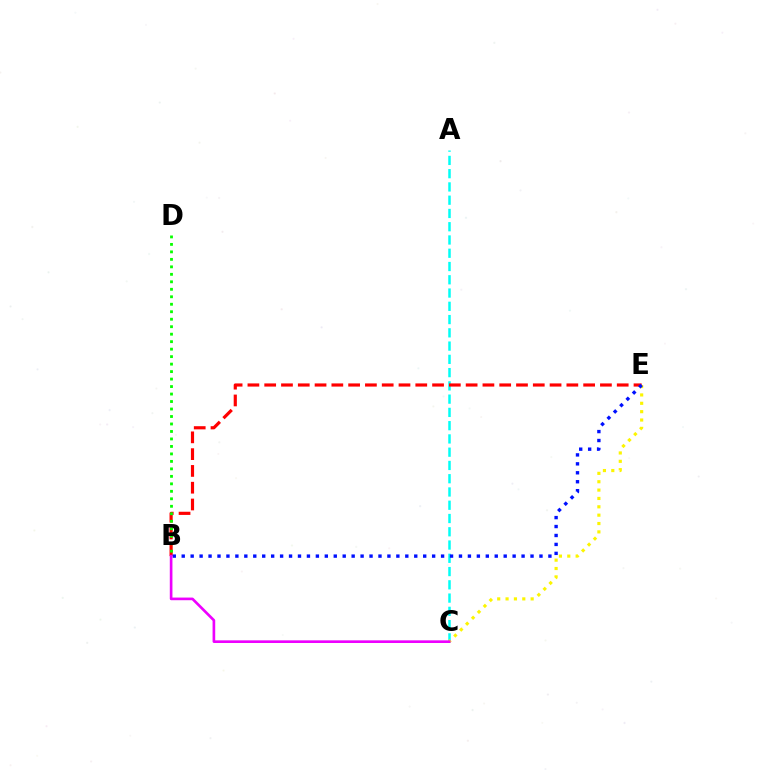{('A', 'C'): [{'color': '#00fff6', 'line_style': 'dashed', 'thickness': 1.8}], ('B', 'E'): [{'color': '#ff0000', 'line_style': 'dashed', 'thickness': 2.28}, {'color': '#0010ff', 'line_style': 'dotted', 'thickness': 2.43}], ('C', 'E'): [{'color': '#fcf500', 'line_style': 'dotted', 'thickness': 2.27}], ('B', 'D'): [{'color': '#08ff00', 'line_style': 'dotted', 'thickness': 2.03}], ('B', 'C'): [{'color': '#ee00ff', 'line_style': 'solid', 'thickness': 1.91}]}